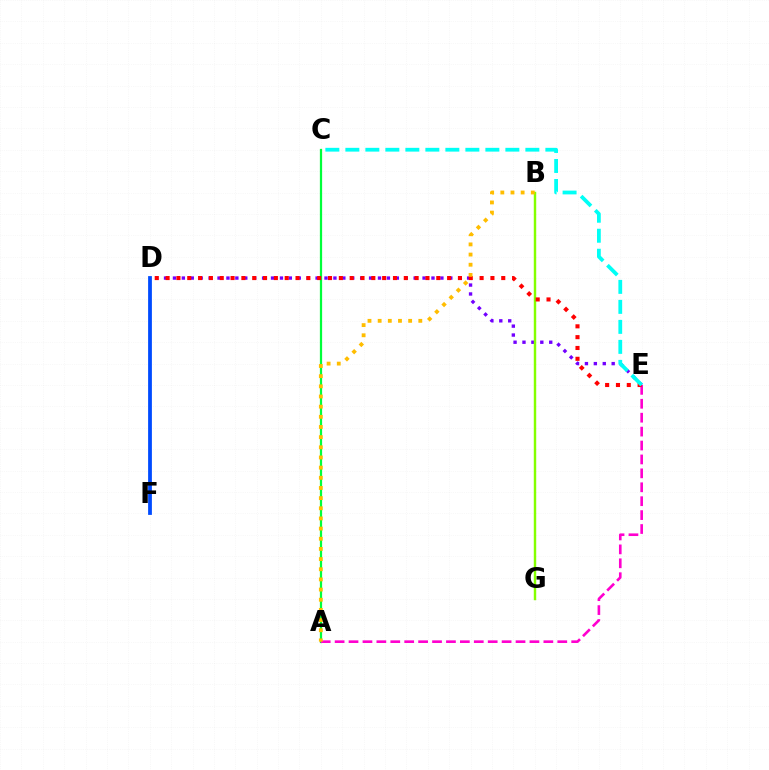{('A', 'C'): [{'color': '#00ff39', 'line_style': 'solid', 'thickness': 1.61}], ('D', 'E'): [{'color': '#7200ff', 'line_style': 'dotted', 'thickness': 2.42}, {'color': '#ff0000', 'line_style': 'dotted', 'thickness': 2.94}], ('A', 'E'): [{'color': '#ff00cf', 'line_style': 'dashed', 'thickness': 1.89}], ('B', 'G'): [{'color': '#84ff00', 'line_style': 'solid', 'thickness': 1.76}], ('A', 'B'): [{'color': '#ffbd00', 'line_style': 'dotted', 'thickness': 2.76}], ('C', 'E'): [{'color': '#00fff6', 'line_style': 'dashed', 'thickness': 2.72}], ('D', 'F'): [{'color': '#004bff', 'line_style': 'solid', 'thickness': 2.72}]}